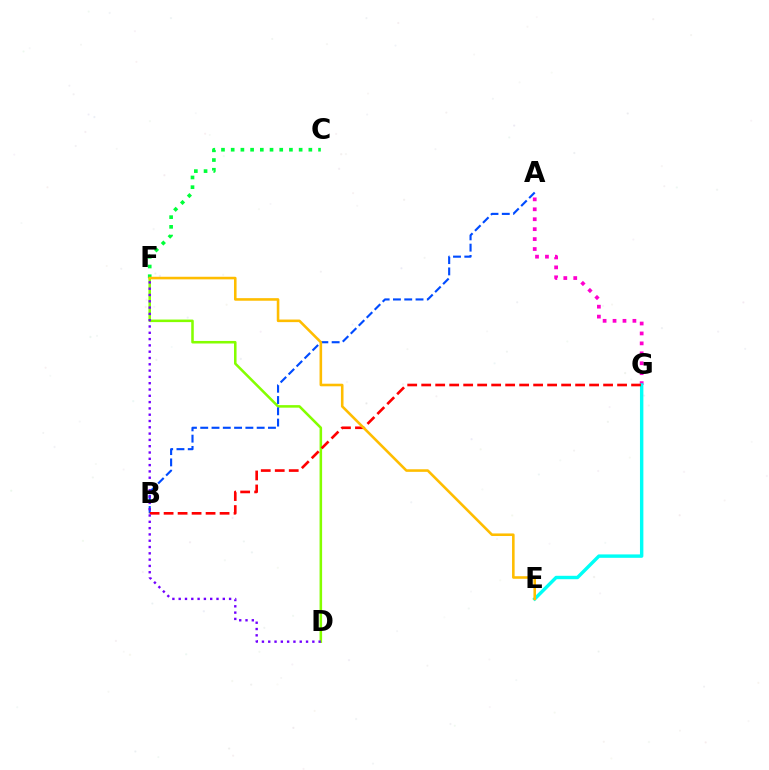{('A', 'G'): [{'color': '#ff00cf', 'line_style': 'dotted', 'thickness': 2.7}], ('D', 'F'): [{'color': '#84ff00', 'line_style': 'solid', 'thickness': 1.83}, {'color': '#7200ff', 'line_style': 'dotted', 'thickness': 1.71}], ('E', 'G'): [{'color': '#00fff6', 'line_style': 'solid', 'thickness': 2.46}], ('C', 'F'): [{'color': '#00ff39', 'line_style': 'dotted', 'thickness': 2.64}], ('A', 'B'): [{'color': '#004bff', 'line_style': 'dashed', 'thickness': 1.53}], ('B', 'G'): [{'color': '#ff0000', 'line_style': 'dashed', 'thickness': 1.9}], ('E', 'F'): [{'color': '#ffbd00', 'line_style': 'solid', 'thickness': 1.86}]}